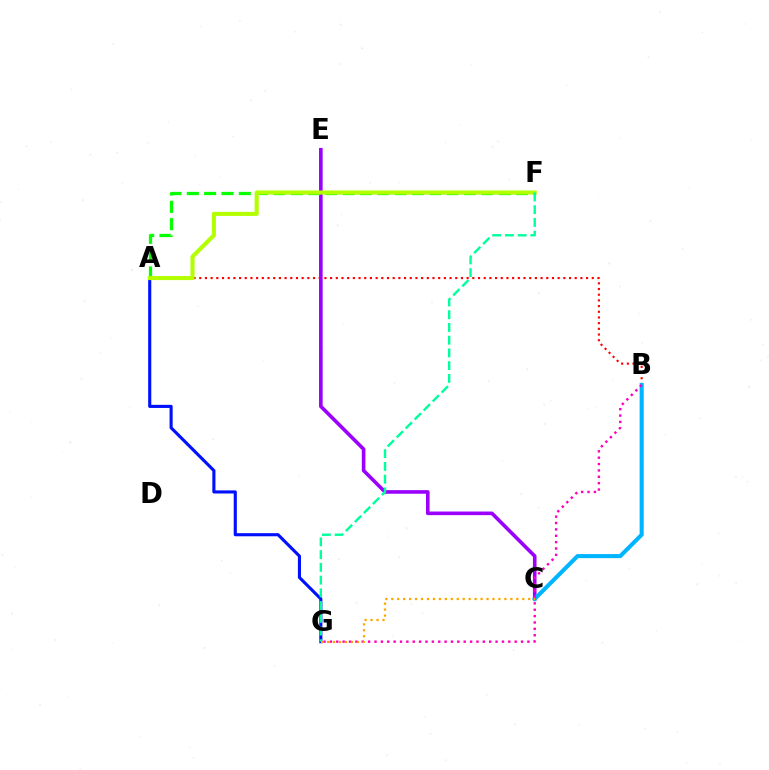{('A', 'B'): [{'color': '#ff0000', 'line_style': 'dotted', 'thickness': 1.55}], ('C', 'E'): [{'color': '#9b00ff', 'line_style': 'solid', 'thickness': 2.6}], ('A', 'F'): [{'color': '#08ff00', 'line_style': 'dashed', 'thickness': 2.35}, {'color': '#b3ff00', 'line_style': 'solid', 'thickness': 2.94}], ('B', 'C'): [{'color': '#00b5ff', 'line_style': 'solid', 'thickness': 2.93}], ('B', 'G'): [{'color': '#ff00bd', 'line_style': 'dotted', 'thickness': 1.73}], ('A', 'G'): [{'color': '#0010ff', 'line_style': 'solid', 'thickness': 2.24}], ('F', 'G'): [{'color': '#00ff9d', 'line_style': 'dashed', 'thickness': 1.73}], ('C', 'G'): [{'color': '#ffa500', 'line_style': 'dotted', 'thickness': 1.62}]}